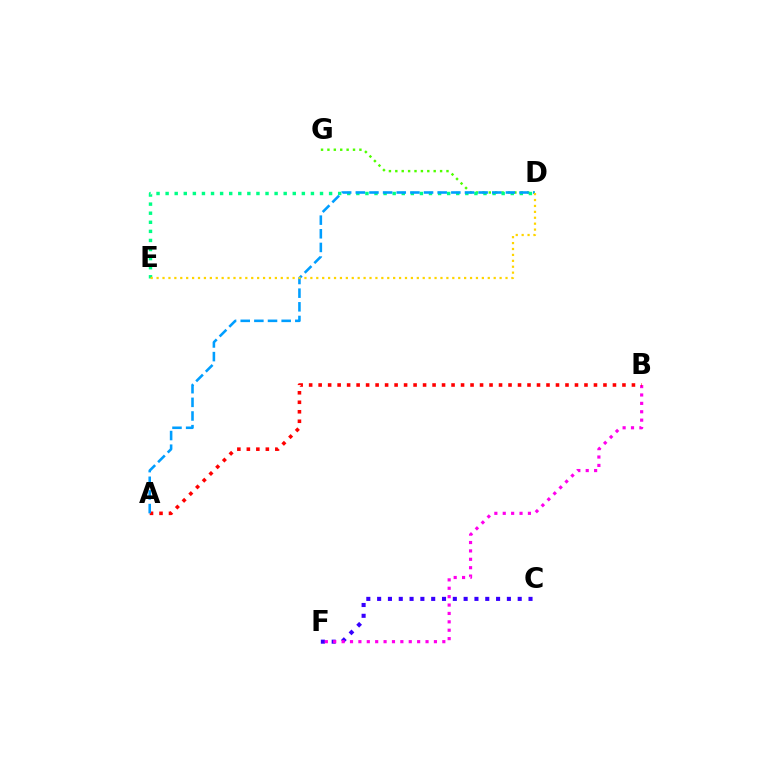{('D', 'G'): [{'color': '#4fff00', 'line_style': 'dotted', 'thickness': 1.74}], ('C', 'F'): [{'color': '#3700ff', 'line_style': 'dotted', 'thickness': 2.94}], ('D', 'E'): [{'color': '#00ff86', 'line_style': 'dotted', 'thickness': 2.47}, {'color': '#ffd500', 'line_style': 'dotted', 'thickness': 1.61}], ('B', 'F'): [{'color': '#ff00ed', 'line_style': 'dotted', 'thickness': 2.28}], ('A', 'B'): [{'color': '#ff0000', 'line_style': 'dotted', 'thickness': 2.58}], ('A', 'D'): [{'color': '#009eff', 'line_style': 'dashed', 'thickness': 1.85}]}